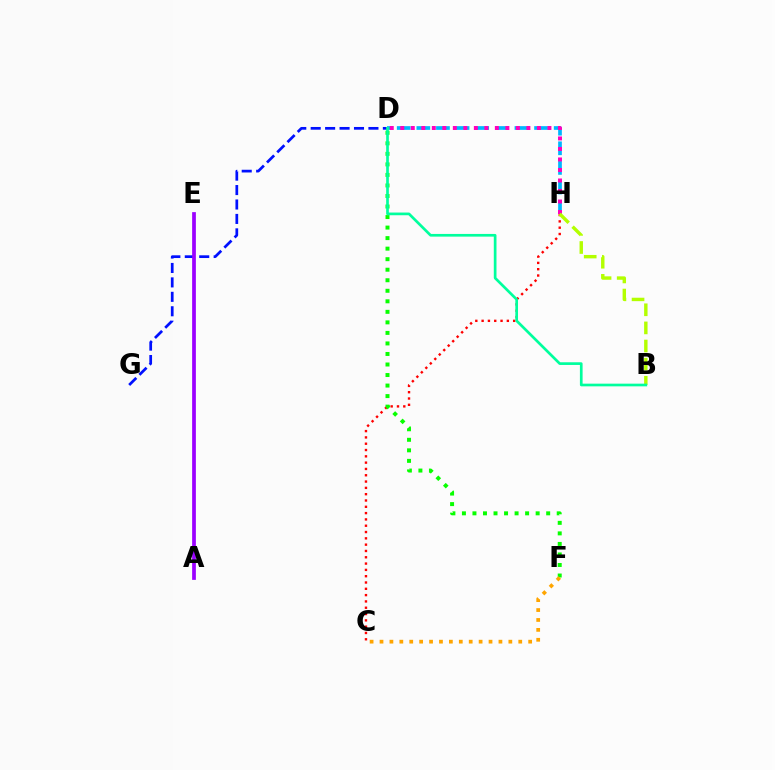{('C', 'H'): [{'color': '#ff0000', 'line_style': 'dotted', 'thickness': 1.71}], ('D', 'G'): [{'color': '#0010ff', 'line_style': 'dashed', 'thickness': 1.96}], ('D', 'F'): [{'color': '#08ff00', 'line_style': 'dotted', 'thickness': 2.86}], ('D', 'H'): [{'color': '#00b5ff', 'line_style': 'dashed', 'thickness': 2.67}, {'color': '#ff00bd', 'line_style': 'dotted', 'thickness': 2.86}], ('B', 'H'): [{'color': '#b3ff00', 'line_style': 'dashed', 'thickness': 2.46}], ('A', 'E'): [{'color': '#9b00ff', 'line_style': 'solid', 'thickness': 2.69}], ('C', 'F'): [{'color': '#ffa500', 'line_style': 'dotted', 'thickness': 2.69}], ('B', 'D'): [{'color': '#00ff9d', 'line_style': 'solid', 'thickness': 1.94}]}